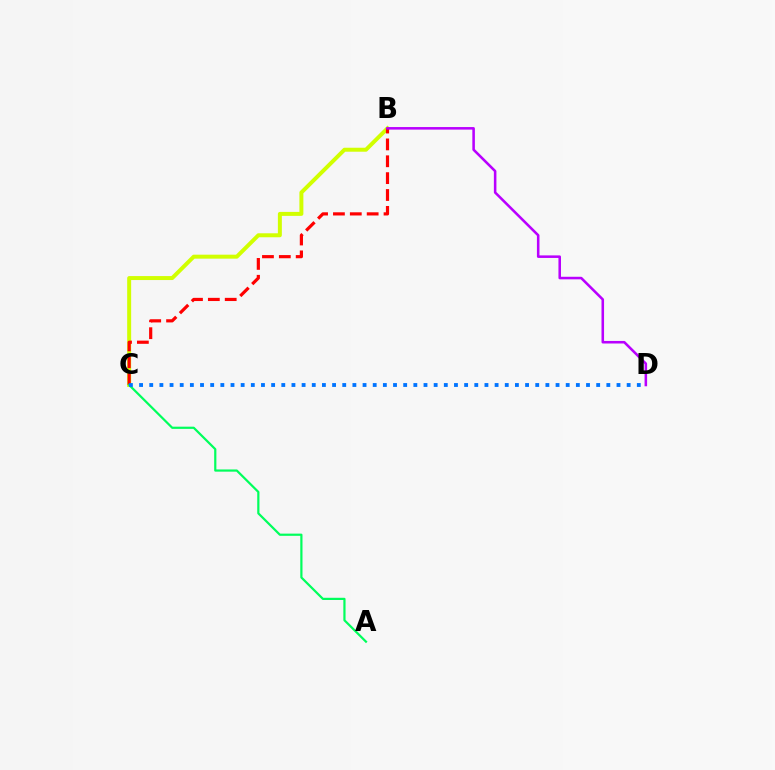{('B', 'C'): [{'color': '#d1ff00', 'line_style': 'solid', 'thickness': 2.86}, {'color': '#ff0000', 'line_style': 'dashed', 'thickness': 2.29}], ('A', 'C'): [{'color': '#00ff5c', 'line_style': 'solid', 'thickness': 1.59}], ('C', 'D'): [{'color': '#0074ff', 'line_style': 'dotted', 'thickness': 2.76}], ('B', 'D'): [{'color': '#b900ff', 'line_style': 'solid', 'thickness': 1.84}]}